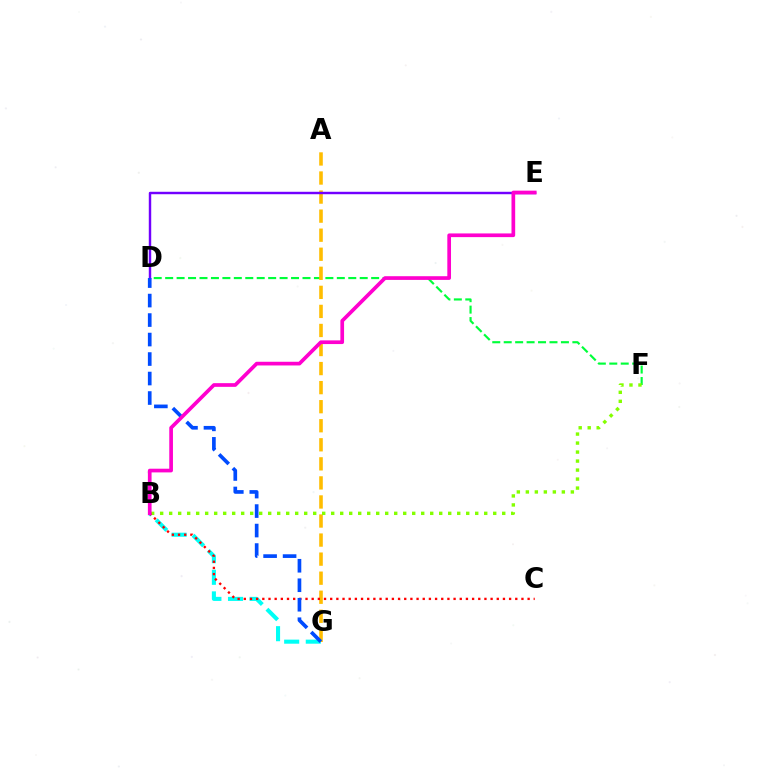{('D', 'F'): [{'color': '#00ff39', 'line_style': 'dashed', 'thickness': 1.55}], ('B', 'G'): [{'color': '#00fff6', 'line_style': 'dashed', 'thickness': 2.94}], ('A', 'G'): [{'color': '#ffbd00', 'line_style': 'dashed', 'thickness': 2.59}], ('B', 'F'): [{'color': '#84ff00', 'line_style': 'dotted', 'thickness': 2.45}], ('D', 'E'): [{'color': '#7200ff', 'line_style': 'solid', 'thickness': 1.75}], ('B', 'C'): [{'color': '#ff0000', 'line_style': 'dotted', 'thickness': 1.68}], ('D', 'G'): [{'color': '#004bff', 'line_style': 'dashed', 'thickness': 2.65}], ('B', 'E'): [{'color': '#ff00cf', 'line_style': 'solid', 'thickness': 2.66}]}